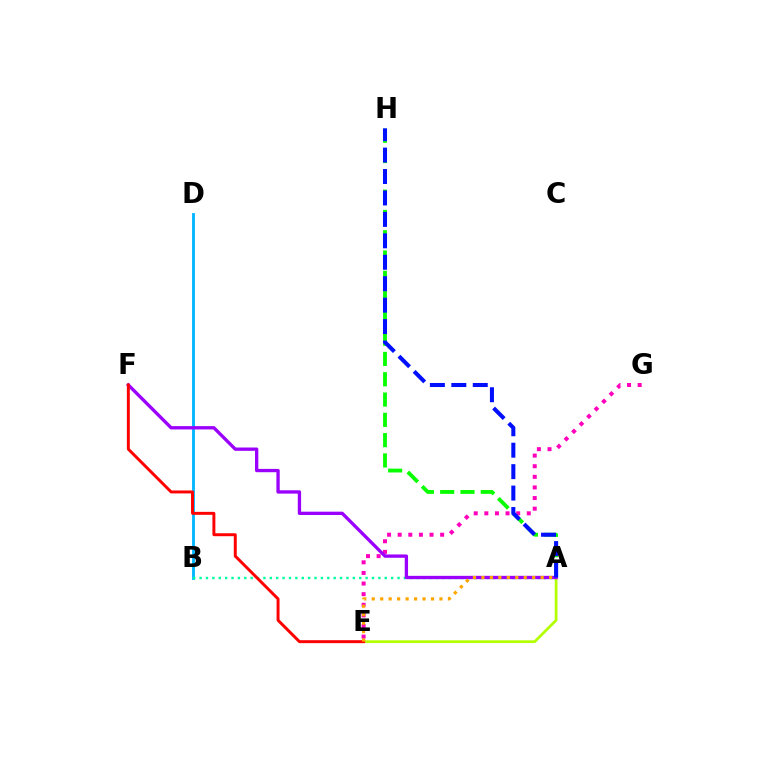{('B', 'D'): [{'color': '#00b5ff', 'line_style': 'solid', 'thickness': 2.04}], ('A', 'B'): [{'color': '#00ff9d', 'line_style': 'dotted', 'thickness': 1.73}], ('A', 'H'): [{'color': '#08ff00', 'line_style': 'dashed', 'thickness': 2.76}, {'color': '#0010ff', 'line_style': 'dashed', 'thickness': 2.91}], ('A', 'E'): [{'color': '#b3ff00', 'line_style': 'solid', 'thickness': 1.97}, {'color': '#ffa500', 'line_style': 'dotted', 'thickness': 2.3}], ('E', 'G'): [{'color': '#ff00bd', 'line_style': 'dotted', 'thickness': 2.88}], ('A', 'F'): [{'color': '#9b00ff', 'line_style': 'solid', 'thickness': 2.39}], ('E', 'F'): [{'color': '#ff0000', 'line_style': 'solid', 'thickness': 2.12}]}